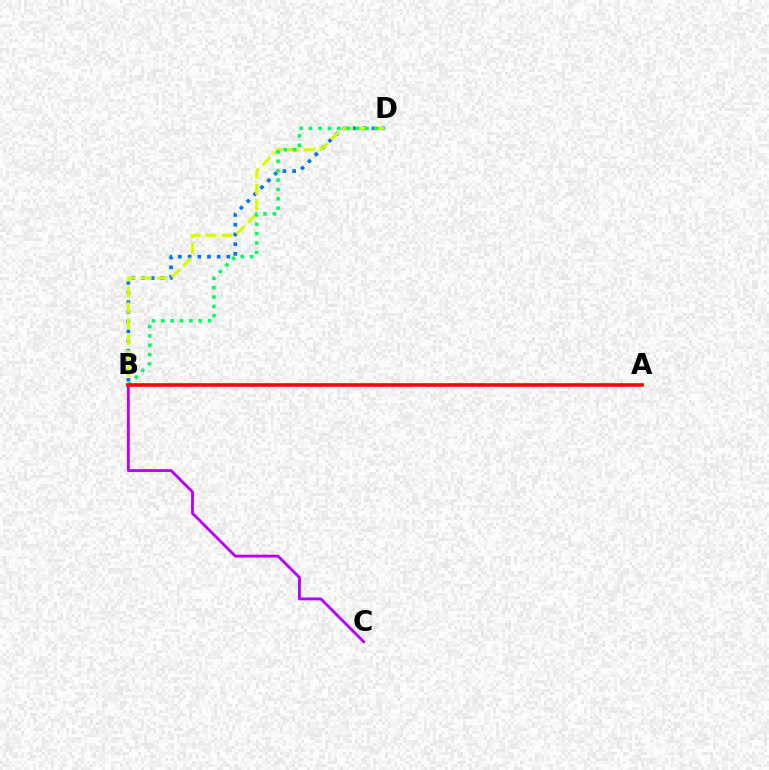{('B', 'D'): [{'color': '#0074ff', 'line_style': 'dotted', 'thickness': 2.64}, {'color': '#d1ff00', 'line_style': 'dashed', 'thickness': 2.15}, {'color': '#00ff5c', 'line_style': 'dotted', 'thickness': 2.54}], ('B', 'C'): [{'color': '#b900ff', 'line_style': 'solid', 'thickness': 2.06}], ('A', 'B'): [{'color': '#ff0000', 'line_style': 'solid', 'thickness': 2.59}]}